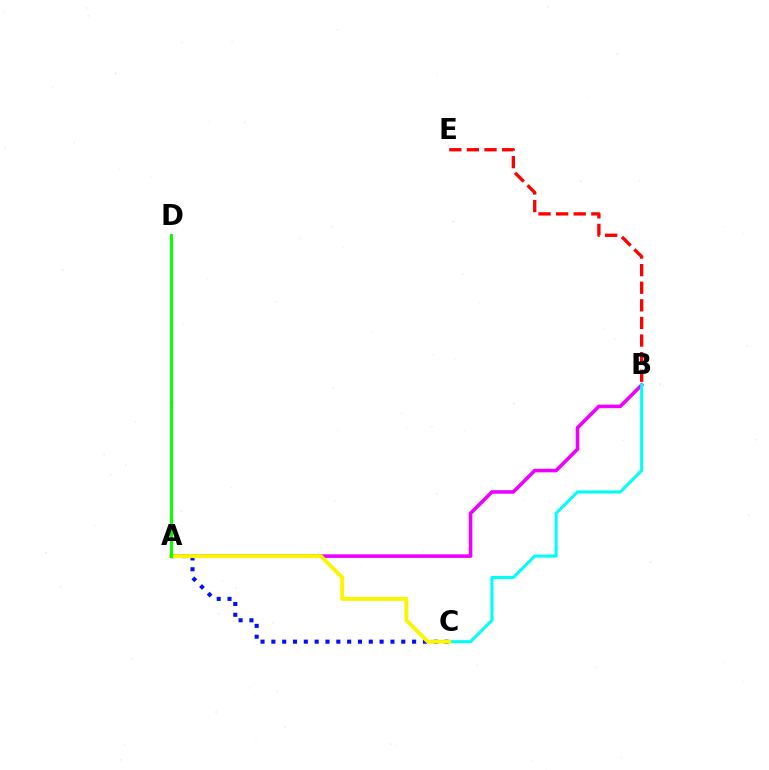{('A', 'C'): [{'color': '#0010ff', 'line_style': 'dotted', 'thickness': 2.94}, {'color': '#fcf500', 'line_style': 'solid', 'thickness': 2.8}], ('A', 'B'): [{'color': '#ee00ff', 'line_style': 'solid', 'thickness': 2.58}], ('B', 'C'): [{'color': '#00fff6', 'line_style': 'solid', 'thickness': 2.2}], ('B', 'E'): [{'color': '#ff0000', 'line_style': 'dashed', 'thickness': 2.39}], ('A', 'D'): [{'color': '#08ff00', 'line_style': 'solid', 'thickness': 2.22}]}